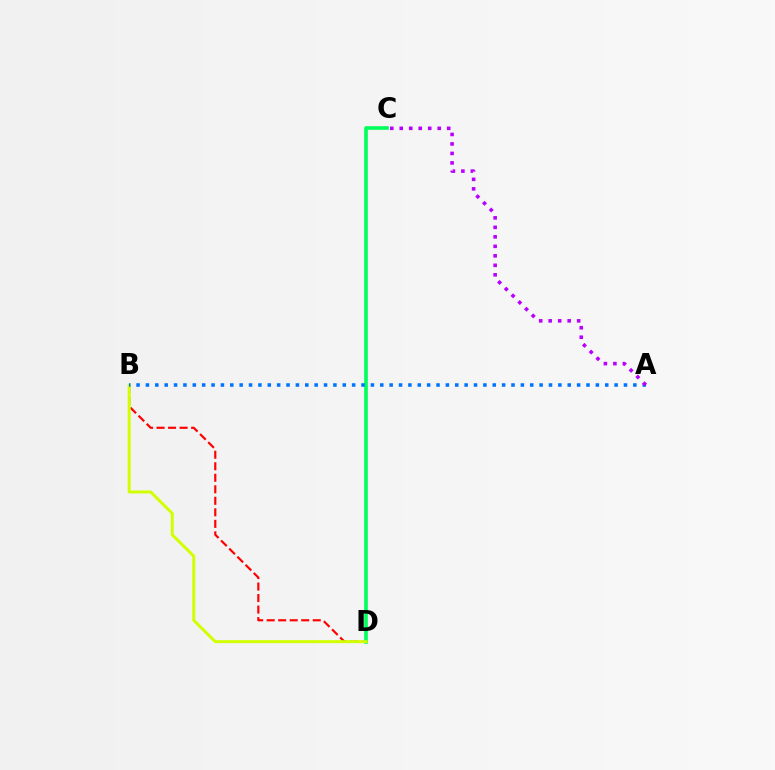{('B', 'D'): [{'color': '#ff0000', 'line_style': 'dashed', 'thickness': 1.56}, {'color': '#d1ff00', 'line_style': 'solid', 'thickness': 2.14}], ('C', 'D'): [{'color': '#00ff5c', 'line_style': 'solid', 'thickness': 2.61}], ('A', 'B'): [{'color': '#0074ff', 'line_style': 'dotted', 'thickness': 2.55}], ('A', 'C'): [{'color': '#b900ff', 'line_style': 'dotted', 'thickness': 2.58}]}